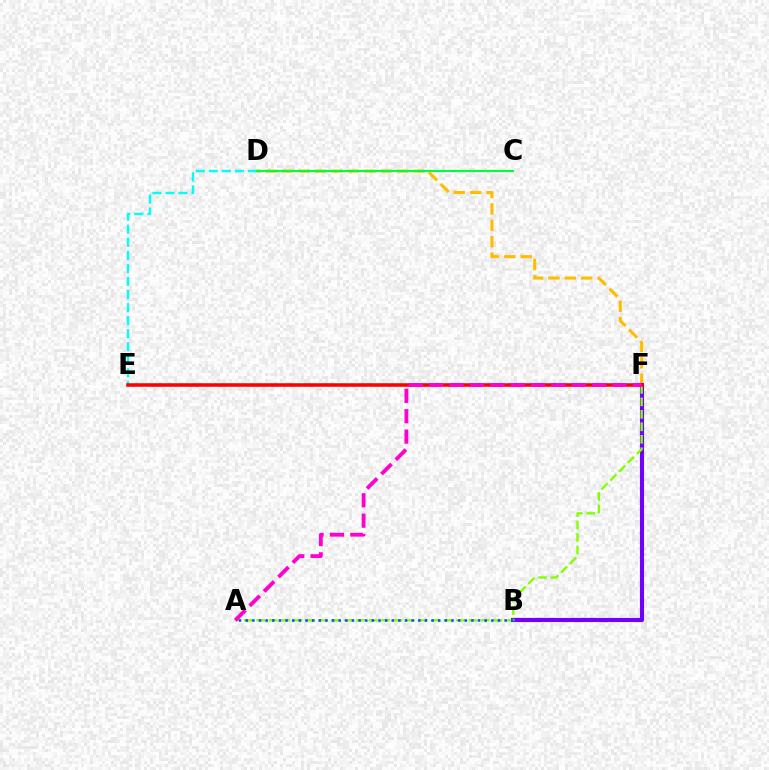{('D', 'E'): [{'color': '#00fff6', 'line_style': 'dashed', 'thickness': 1.77}], ('D', 'F'): [{'color': '#ffbd00', 'line_style': 'dashed', 'thickness': 2.23}], ('B', 'F'): [{'color': '#7200ff', 'line_style': 'solid', 'thickness': 2.97}], ('C', 'D'): [{'color': '#00ff39', 'line_style': 'solid', 'thickness': 1.51}], ('A', 'F'): [{'color': '#84ff00', 'line_style': 'dashed', 'thickness': 1.7}, {'color': '#ff00cf', 'line_style': 'dashed', 'thickness': 2.77}], ('E', 'F'): [{'color': '#ff0000', 'line_style': 'solid', 'thickness': 2.56}], ('A', 'B'): [{'color': '#004bff', 'line_style': 'dotted', 'thickness': 1.8}]}